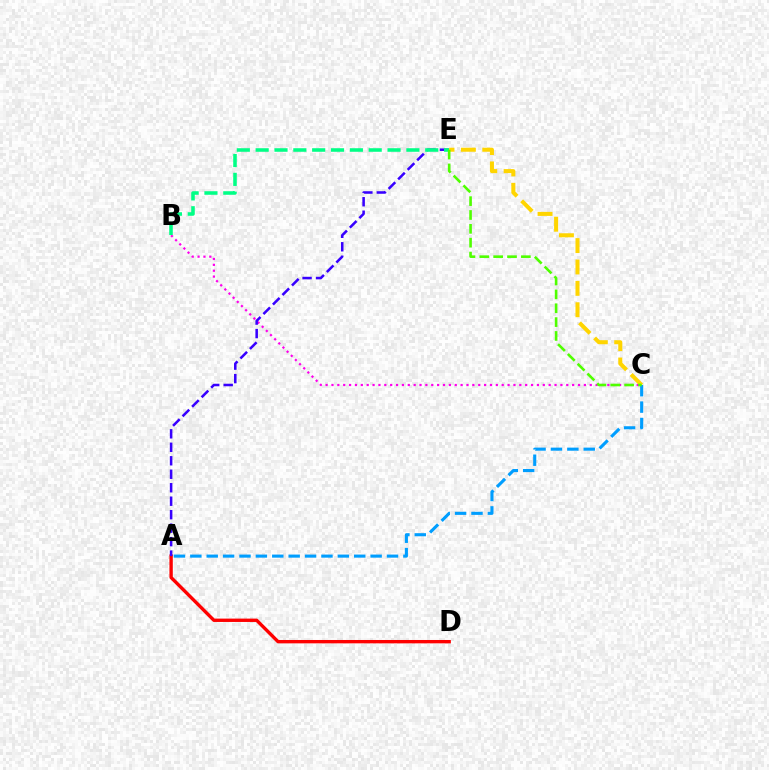{('B', 'C'): [{'color': '#ff00ed', 'line_style': 'dotted', 'thickness': 1.59}], ('A', 'D'): [{'color': '#ff0000', 'line_style': 'solid', 'thickness': 2.42}], ('A', 'E'): [{'color': '#3700ff', 'line_style': 'dashed', 'thickness': 1.83}], ('B', 'E'): [{'color': '#00ff86', 'line_style': 'dashed', 'thickness': 2.56}], ('C', 'E'): [{'color': '#ffd500', 'line_style': 'dashed', 'thickness': 2.9}, {'color': '#4fff00', 'line_style': 'dashed', 'thickness': 1.88}], ('A', 'C'): [{'color': '#009eff', 'line_style': 'dashed', 'thickness': 2.23}]}